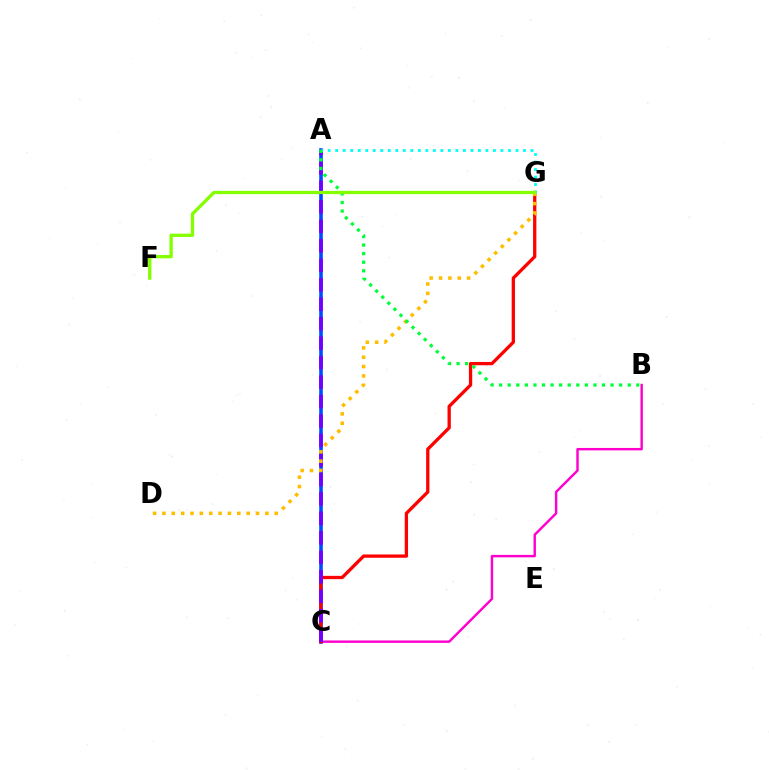{('B', 'C'): [{'color': '#ff00cf', 'line_style': 'solid', 'thickness': 1.75}], ('A', 'C'): [{'color': '#004bff', 'line_style': 'solid', 'thickness': 2.59}, {'color': '#7200ff', 'line_style': 'dashed', 'thickness': 2.64}], ('C', 'G'): [{'color': '#ff0000', 'line_style': 'solid', 'thickness': 2.37}], ('D', 'G'): [{'color': '#ffbd00', 'line_style': 'dotted', 'thickness': 2.54}], ('A', 'G'): [{'color': '#00fff6', 'line_style': 'dotted', 'thickness': 2.04}], ('A', 'B'): [{'color': '#00ff39', 'line_style': 'dotted', 'thickness': 2.33}], ('F', 'G'): [{'color': '#84ff00', 'line_style': 'solid', 'thickness': 2.37}]}